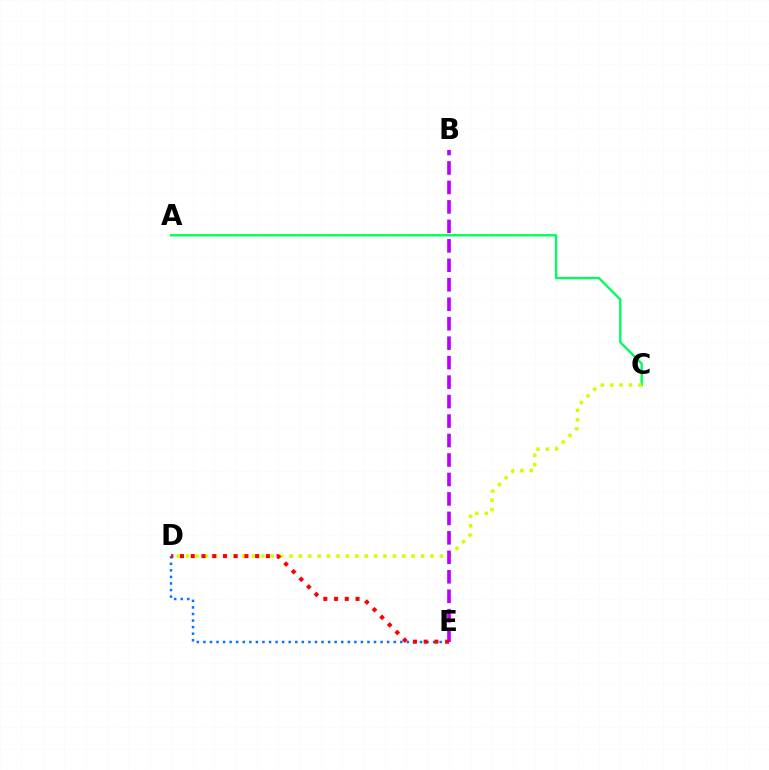{('A', 'C'): [{'color': '#00ff5c', 'line_style': 'solid', 'thickness': 1.71}], ('D', 'E'): [{'color': '#0074ff', 'line_style': 'dotted', 'thickness': 1.78}, {'color': '#ff0000', 'line_style': 'dotted', 'thickness': 2.92}], ('C', 'D'): [{'color': '#d1ff00', 'line_style': 'dotted', 'thickness': 2.55}], ('B', 'E'): [{'color': '#b900ff', 'line_style': 'dashed', 'thickness': 2.64}]}